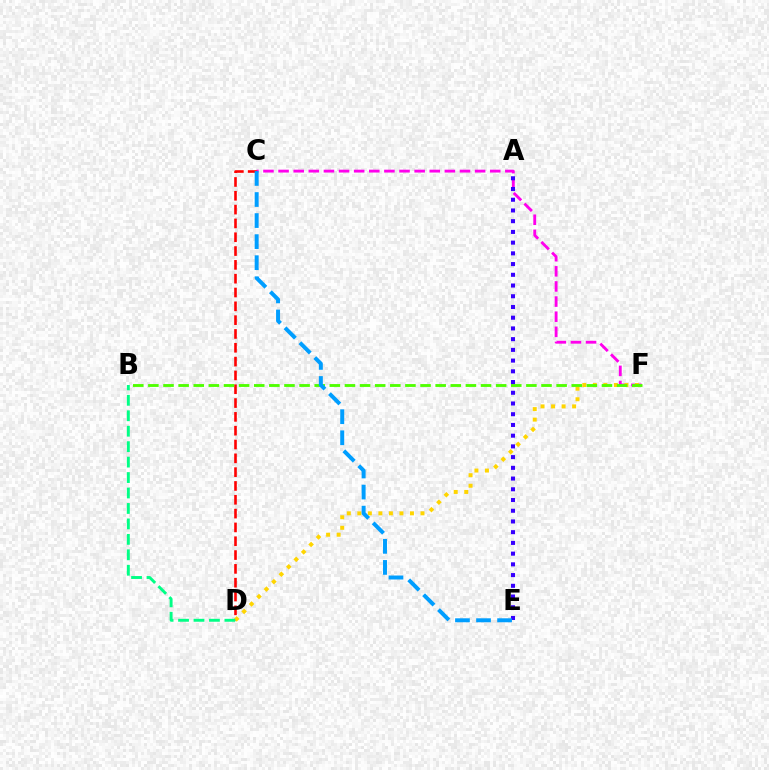{('C', 'D'): [{'color': '#ff0000', 'line_style': 'dashed', 'thickness': 1.88}], ('C', 'F'): [{'color': '#ff00ed', 'line_style': 'dashed', 'thickness': 2.05}], ('D', 'F'): [{'color': '#ffd500', 'line_style': 'dotted', 'thickness': 2.86}], ('B', 'F'): [{'color': '#4fff00', 'line_style': 'dashed', 'thickness': 2.05}], ('A', 'E'): [{'color': '#3700ff', 'line_style': 'dotted', 'thickness': 2.91}], ('C', 'E'): [{'color': '#009eff', 'line_style': 'dashed', 'thickness': 2.86}], ('B', 'D'): [{'color': '#00ff86', 'line_style': 'dashed', 'thickness': 2.1}]}